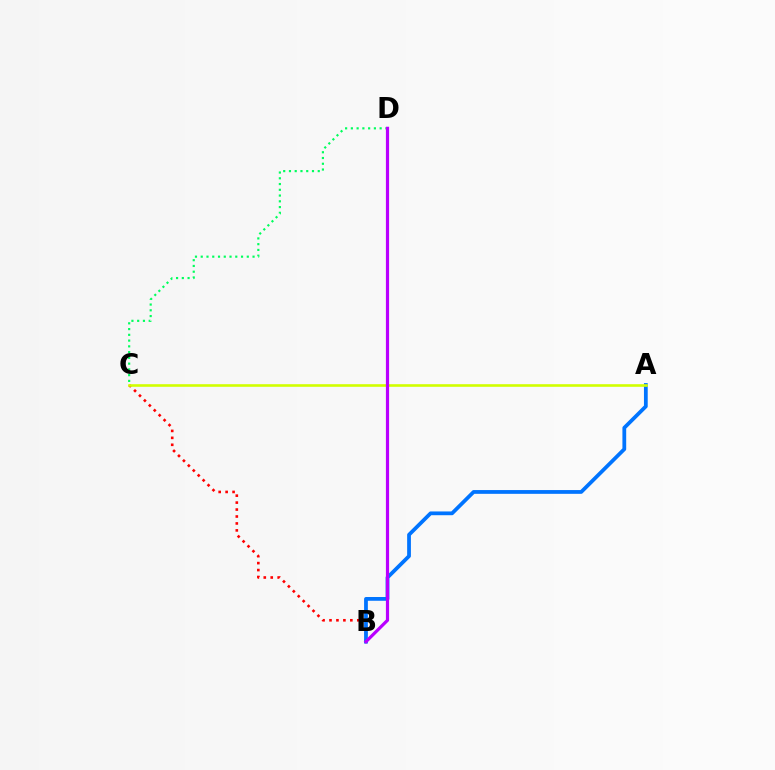{('B', 'C'): [{'color': '#ff0000', 'line_style': 'dotted', 'thickness': 1.89}], ('A', 'B'): [{'color': '#0074ff', 'line_style': 'solid', 'thickness': 2.71}], ('C', 'D'): [{'color': '#00ff5c', 'line_style': 'dotted', 'thickness': 1.56}], ('A', 'C'): [{'color': '#d1ff00', 'line_style': 'solid', 'thickness': 1.88}], ('B', 'D'): [{'color': '#b900ff', 'line_style': 'solid', 'thickness': 2.29}]}